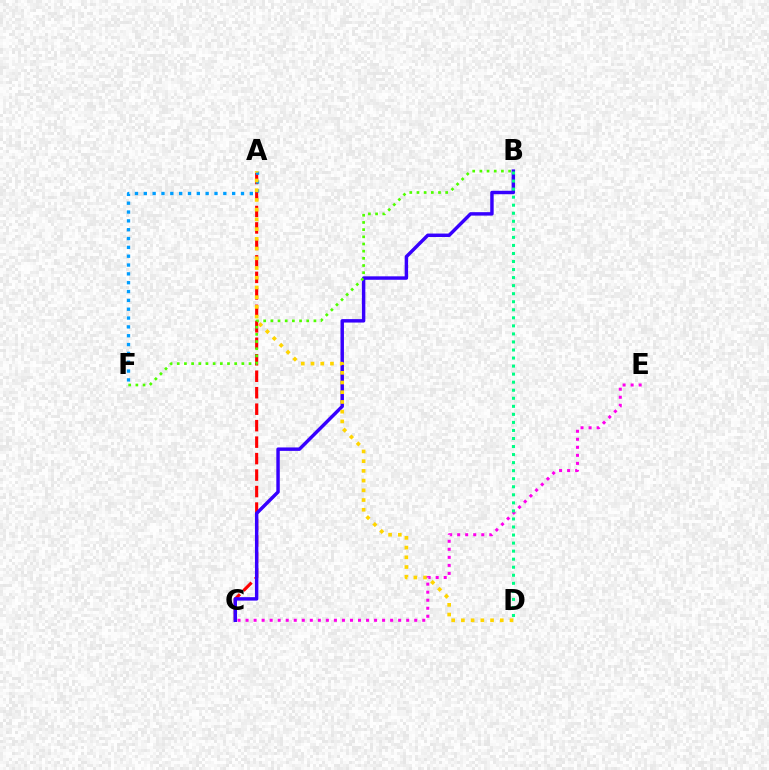{('A', 'C'): [{'color': '#ff0000', 'line_style': 'dashed', 'thickness': 2.24}], ('B', 'C'): [{'color': '#3700ff', 'line_style': 'solid', 'thickness': 2.48}], ('A', 'F'): [{'color': '#009eff', 'line_style': 'dotted', 'thickness': 2.4}], ('A', 'D'): [{'color': '#ffd500', 'line_style': 'dotted', 'thickness': 2.64}], ('C', 'E'): [{'color': '#ff00ed', 'line_style': 'dotted', 'thickness': 2.18}], ('B', 'F'): [{'color': '#4fff00', 'line_style': 'dotted', 'thickness': 1.95}], ('B', 'D'): [{'color': '#00ff86', 'line_style': 'dotted', 'thickness': 2.19}]}